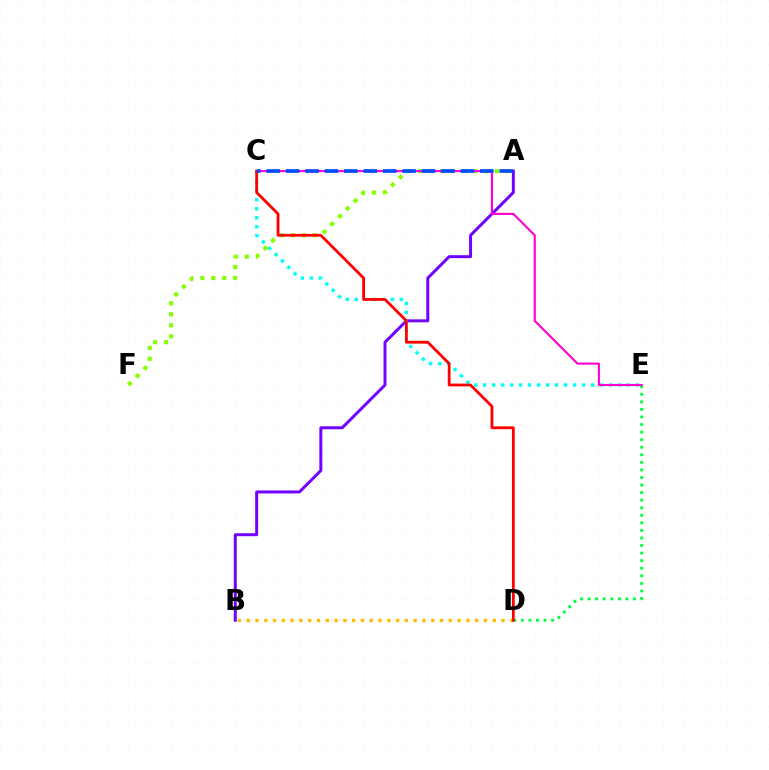{('A', 'B'): [{'color': '#7200ff', 'line_style': 'solid', 'thickness': 2.14}], ('C', 'E'): [{'color': '#00fff6', 'line_style': 'dotted', 'thickness': 2.44}, {'color': '#ff00cf', 'line_style': 'solid', 'thickness': 1.52}], ('D', 'E'): [{'color': '#00ff39', 'line_style': 'dotted', 'thickness': 2.06}], ('A', 'F'): [{'color': '#84ff00', 'line_style': 'dotted', 'thickness': 2.98}], ('B', 'D'): [{'color': '#ffbd00', 'line_style': 'dotted', 'thickness': 2.39}], ('C', 'D'): [{'color': '#ff0000', 'line_style': 'solid', 'thickness': 2.01}], ('A', 'C'): [{'color': '#004bff', 'line_style': 'dashed', 'thickness': 2.64}]}